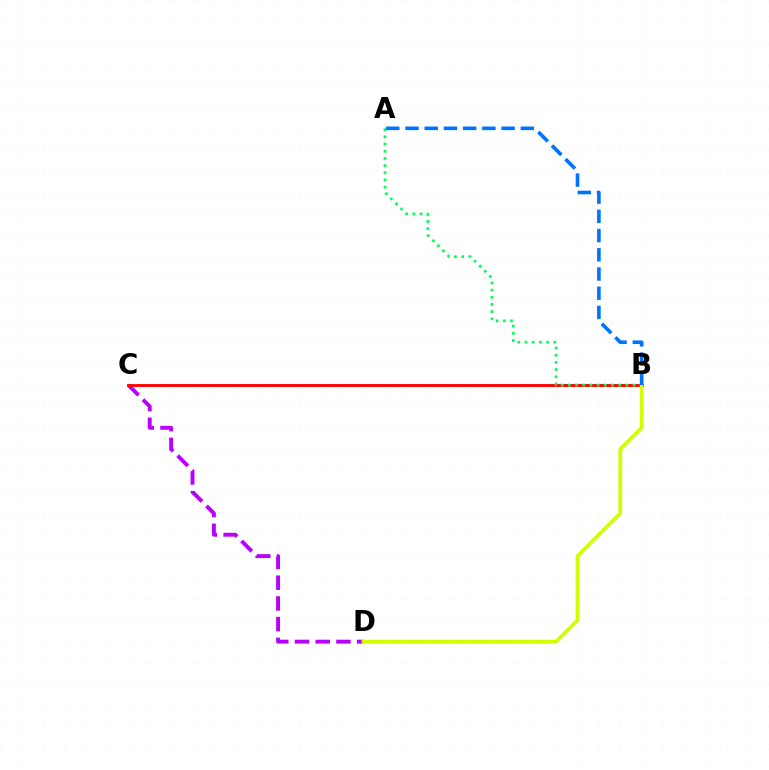{('C', 'D'): [{'color': '#b900ff', 'line_style': 'dashed', 'thickness': 2.81}], ('B', 'C'): [{'color': '#ff0000', 'line_style': 'solid', 'thickness': 2.06}], ('A', 'B'): [{'color': '#00ff5c', 'line_style': 'dotted', 'thickness': 1.95}, {'color': '#0074ff', 'line_style': 'dashed', 'thickness': 2.61}], ('B', 'D'): [{'color': '#d1ff00', 'line_style': 'solid', 'thickness': 2.73}]}